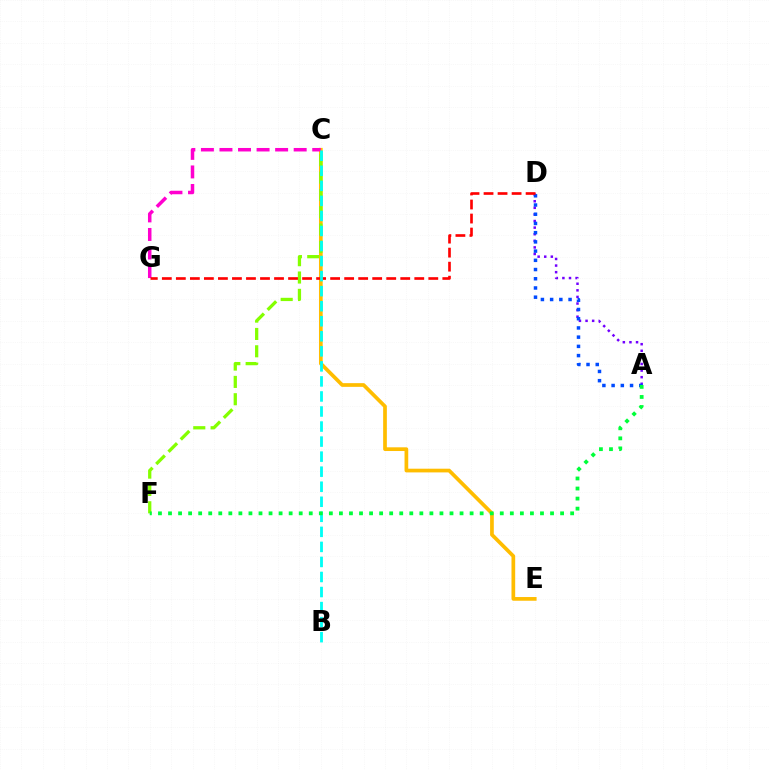{('C', 'E'): [{'color': '#ffbd00', 'line_style': 'solid', 'thickness': 2.67}], ('C', 'F'): [{'color': '#84ff00', 'line_style': 'dashed', 'thickness': 2.35}], ('A', 'D'): [{'color': '#7200ff', 'line_style': 'dotted', 'thickness': 1.79}, {'color': '#004bff', 'line_style': 'dotted', 'thickness': 2.5}], ('C', 'G'): [{'color': '#ff00cf', 'line_style': 'dashed', 'thickness': 2.52}], ('D', 'G'): [{'color': '#ff0000', 'line_style': 'dashed', 'thickness': 1.91}], ('B', 'C'): [{'color': '#00fff6', 'line_style': 'dashed', 'thickness': 2.04}], ('A', 'F'): [{'color': '#00ff39', 'line_style': 'dotted', 'thickness': 2.73}]}